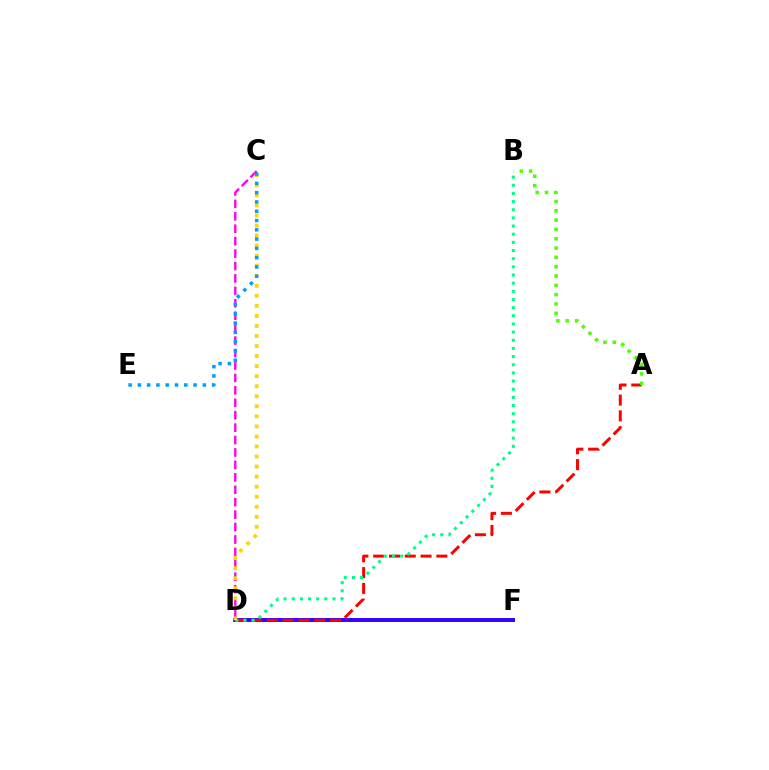{('D', 'F'): [{'color': '#3700ff', 'line_style': 'solid', 'thickness': 2.84}], ('A', 'D'): [{'color': '#ff0000', 'line_style': 'dashed', 'thickness': 2.15}], ('B', 'D'): [{'color': '#00ff86', 'line_style': 'dotted', 'thickness': 2.22}], ('C', 'D'): [{'color': '#ff00ed', 'line_style': 'dashed', 'thickness': 1.69}, {'color': '#ffd500', 'line_style': 'dotted', 'thickness': 2.73}], ('C', 'E'): [{'color': '#009eff', 'line_style': 'dotted', 'thickness': 2.52}], ('A', 'B'): [{'color': '#4fff00', 'line_style': 'dotted', 'thickness': 2.53}]}